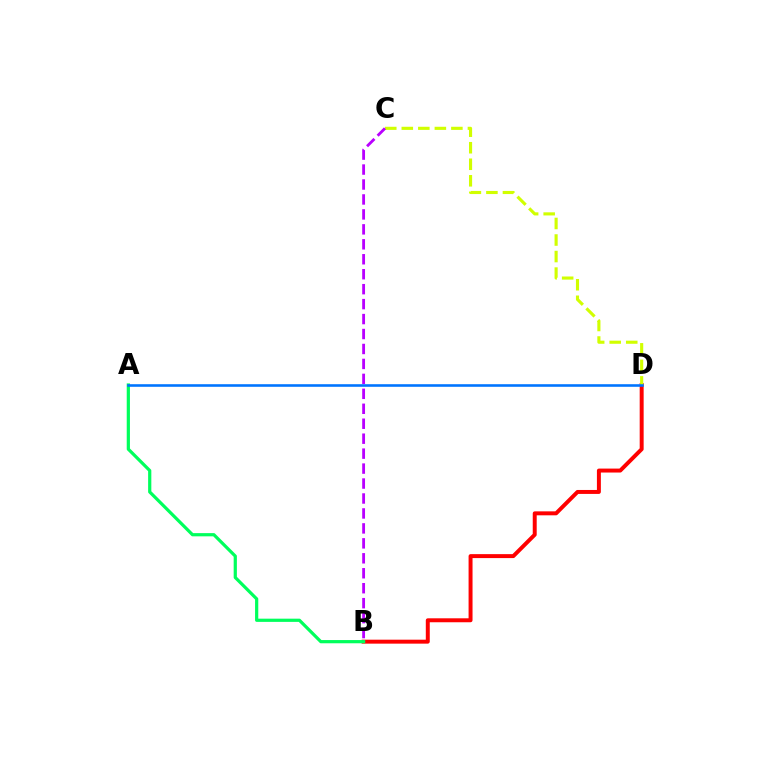{('B', 'D'): [{'color': '#ff0000', 'line_style': 'solid', 'thickness': 2.85}], ('C', 'D'): [{'color': '#d1ff00', 'line_style': 'dashed', 'thickness': 2.25}], ('B', 'C'): [{'color': '#b900ff', 'line_style': 'dashed', 'thickness': 2.03}], ('A', 'B'): [{'color': '#00ff5c', 'line_style': 'solid', 'thickness': 2.31}], ('A', 'D'): [{'color': '#0074ff', 'line_style': 'solid', 'thickness': 1.87}]}